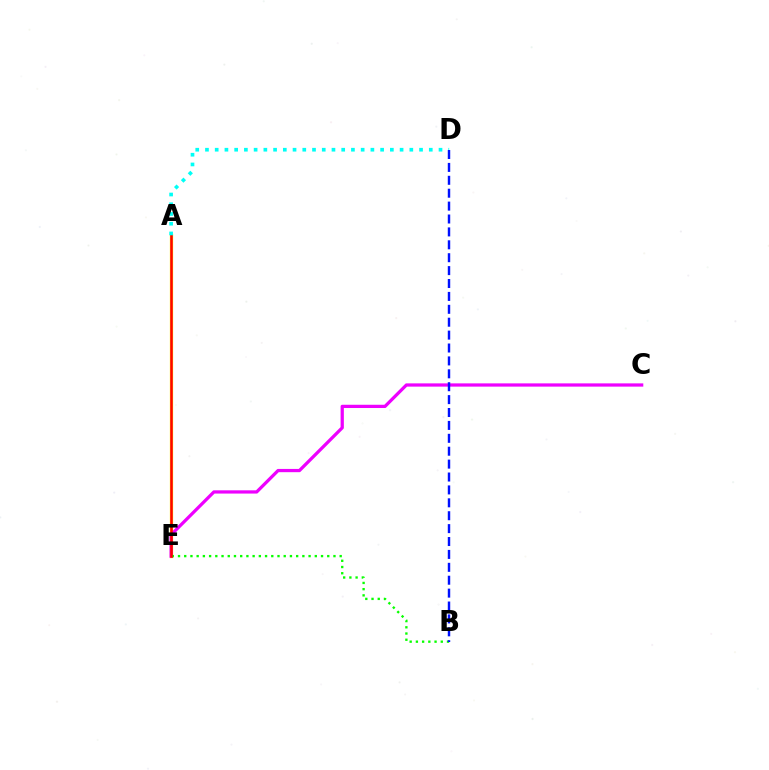{('A', 'E'): [{'color': '#fcf500', 'line_style': 'solid', 'thickness': 2.36}, {'color': '#ff0000', 'line_style': 'solid', 'thickness': 1.81}], ('C', 'E'): [{'color': '#ee00ff', 'line_style': 'solid', 'thickness': 2.34}], ('B', 'E'): [{'color': '#08ff00', 'line_style': 'dotted', 'thickness': 1.69}], ('A', 'D'): [{'color': '#00fff6', 'line_style': 'dotted', 'thickness': 2.64}], ('B', 'D'): [{'color': '#0010ff', 'line_style': 'dashed', 'thickness': 1.75}]}